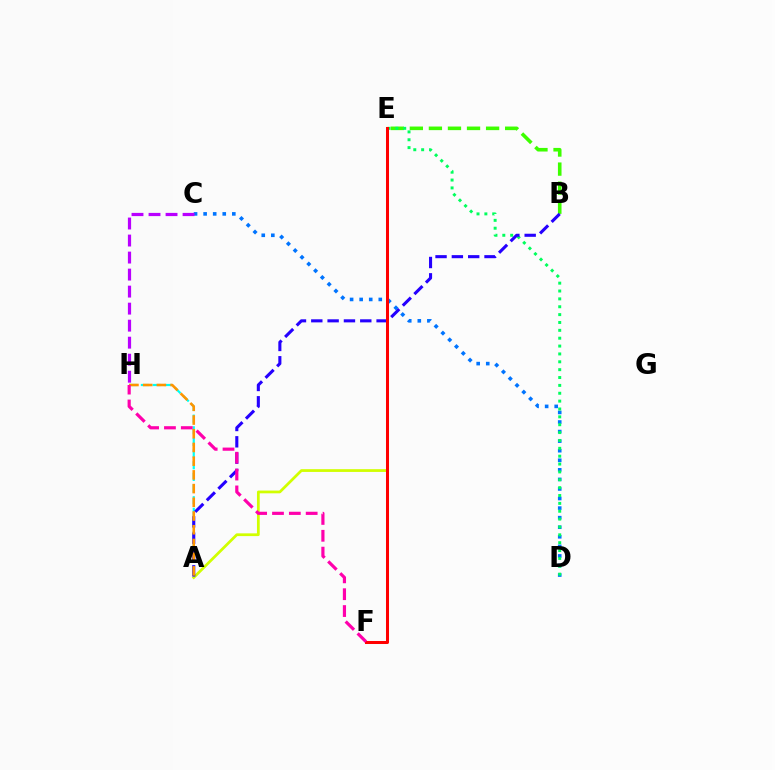{('A', 'E'): [{'color': '#d1ff00', 'line_style': 'solid', 'thickness': 1.98}], ('B', 'E'): [{'color': '#3dff00', 'line_style': 'dashed', 'thickness': 2.59}], ('C', 'D'): [{'color': '#0074ff', 'line_style': 'dotted', 'thickness': 2.6}], ('A', 'H'): [{'color': '#00fff6', 'line_style': 'dashed', 'thickness': 1.58}, {'color': '#ff9400', 'line_style': 'dashed', 'thickness': 1.86}], ('D', 'E'): [{'color': '#00ff5c', 'line_style': 'dotted', 'thickness': 2.14}], ('A', 'B'): [{'color': '#2500ff', 'line_style': 'dashed', 'thickness': 2.22}], ('E', 'F'): [{'color': '#ff0000', 'line_style': 'solid', 'thickness': 2.17}], ('C', 'H'): [{'color': '#b900ff', 'line_style': 'dashed', 'thickness': 2.31}], ('F', 'H'): [{'color': '#ff00ac', 'line_style': 'dashed', 'thickness': 2.29}]}